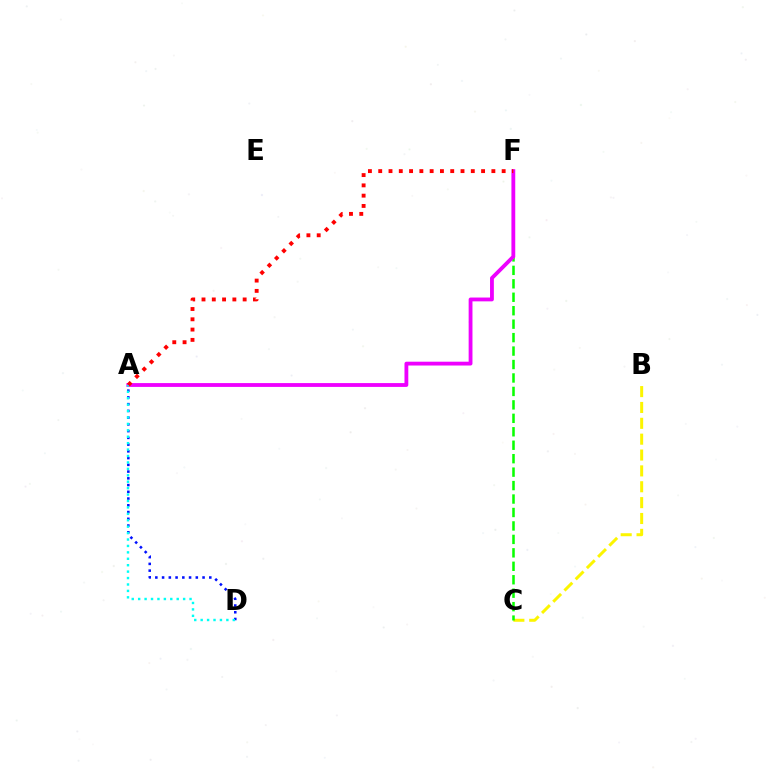{('B', 'C'): [{'color': '#fcf500', 'line_style': 'dashed', 'thickness': 2.15}], ('C', 'F'): [{'color': '#08ff00', 'line_style': 'dashed', 'thickness': 1.83}], ('A', 'F'): [{'color': '#ee00ff', 'line_style': 'solid', 'thickness': 2.75}, {'color': '#ff0000', 'line_style': 'dotted', 'thickness': 2.79}], ('A', 'D'): [{'color': '#0010ff', 'line_style': 'dotted', 'thickness': 1.83}, {'color': '#00fff6', 'line_style': 'dotted', 'thickness': 1.75}]}